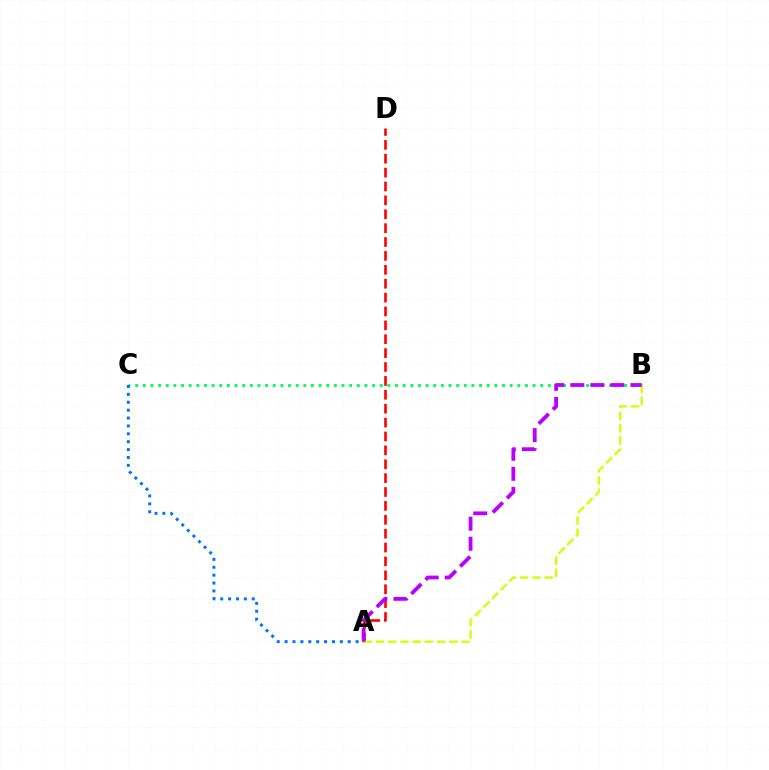{('B', 'C'): [{'color': '#00ff5c', 'line_style': 'dotted', 'thickness': 2.08}], ('A', 'D'): [{'color': '#ff0000', 'line_style': 'dashed', 'thickness': 1.89}], ('A', 'B'): [{'color': '#d1ff00', 'line_style': 'dashed', 'thickness': 1.66}, {'color': '#b900ff', 'line_style': 'dashed', 'thickness': 2.72}], ('A', 'C'): [{'color': '#0074ff', 'line_style': 'dotted', 'thickness': 2.14}]}